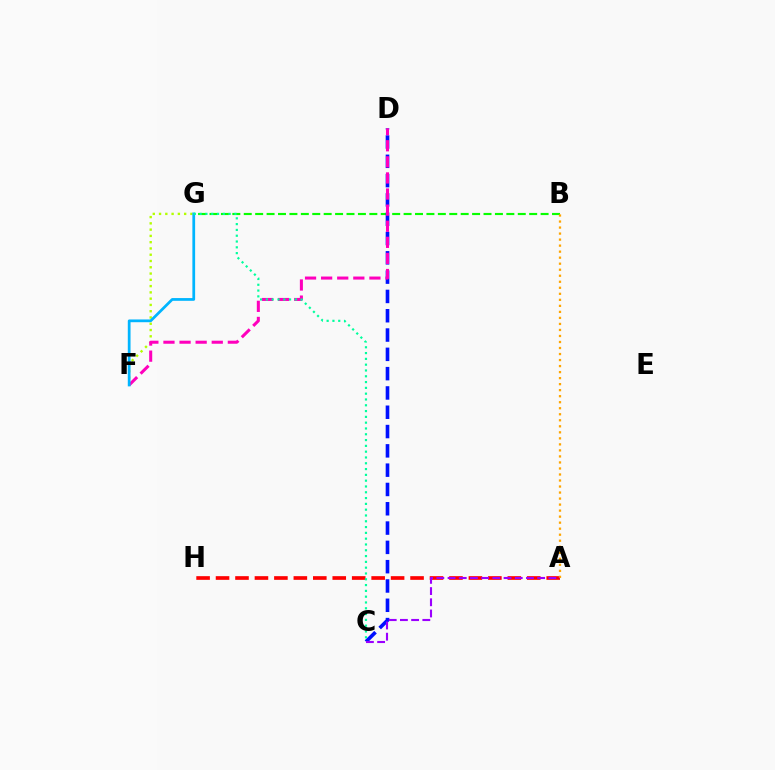{('B', 'G'): [{'color': '#08ff00', 'line_style': 'dashed', 'thickness': 1.55}], ('C', 'D'): [{'color': '#0010ff', 'line_style': 'dashed', 'thickness': 2.62}], ('F', 'G'): [{'color': '#b3ff00', 'line_style': 'dotted', 'thickness': 1.7}, {'color': '#00b5ff', 'line_style': 'solid', 'thickness': 1.98}], ('D', 'F'): [{'color': '#ff00bd', 'line_style': 'dashed', 'thickness': 2.19}], ('A', 'H'): [{'color': '#ff0000', 'line_style': 'dashed', 'thickness': 2.64}], ('A', 'B'): [{'color': '#ffa500', 'line_style': 'dotted', 'thickness': 1.64}], ('A', 'C'): [{'color': '#9b00ff', 'line_style': 'dashed', 'thickness': 1.52}], ('C', 'G'): [{'color': '#00ff9d', 'line_style': 'dotted', 'thickness': 1.58}]}